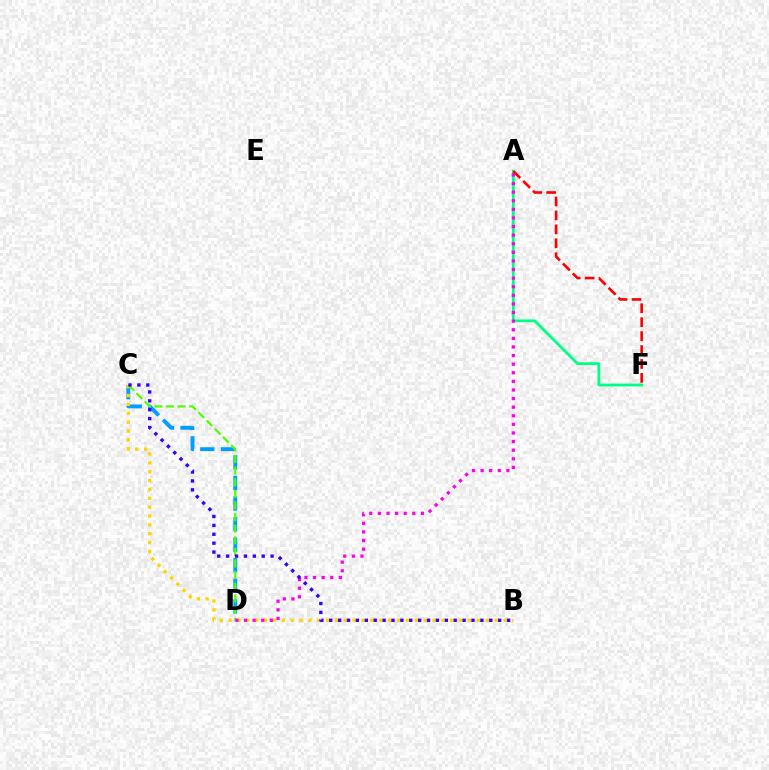{('A', 'F'): [{'color': '#00ff86', 'line_style': 'solid', 'thickness': 2.03}, {'color': '#ff0000', 'line_style': 'dashed', 'thickness': 1.89}], ('C', 'D'): [{'color': '#009eff', 'line_style': 'dashed', 'thickness': 2.8}, {'color': '#4fff00', 'line_style': 'dashed', 'thickness': 1.58}], ('B', 'C'): [{'color': '#ffd500', 'line_style': 'dotted', 'thickness': 2.41}, {'color': '#3700ff', 'line_style': 'dotted', 'thickness': 2.42}], ('A', 'D'): [{'color': '#ff00ed', 'line_style': 'dotted', 'thickness': 2.34}]}